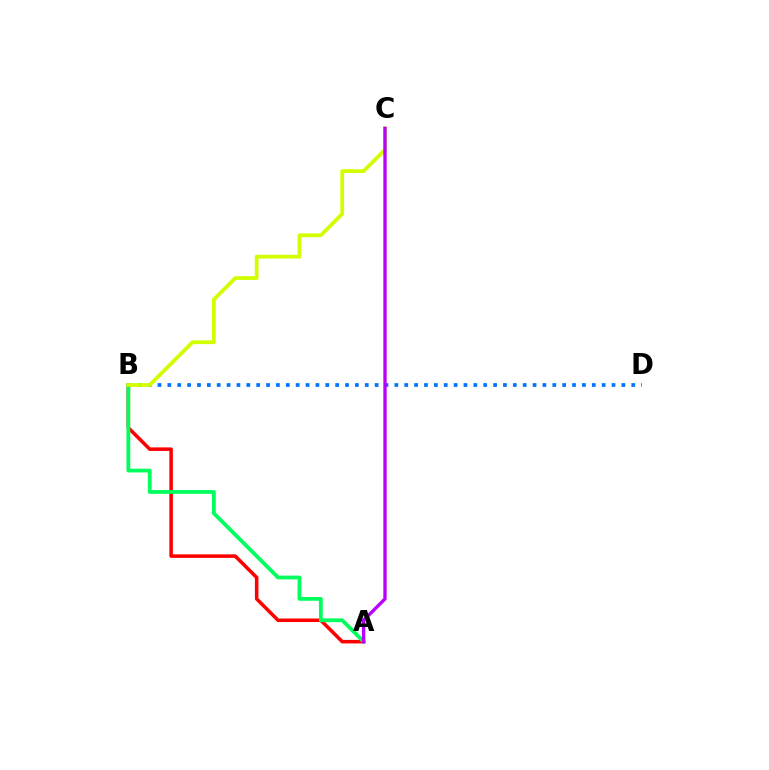{('A', 'B'): [{'color': '#ff0000', 'line_style': 'solid', 'thickness': 2.54}, {'color': '#00ff5c', 'line_style': 'solid', 'thickness': 2.73}], ('B', 'D'): [{'color': '#0074ff', 'line_style': 'dotted', 'thickness': 2.68}], ('B', 'C'): [{'color': '#d1ff00', 'line_style': 'solid', 'thickness': 2.72}], ('A', 'C'): [{'color': '#b900ff', 'line_style': 'solid', 'thickness': 2.4}]}